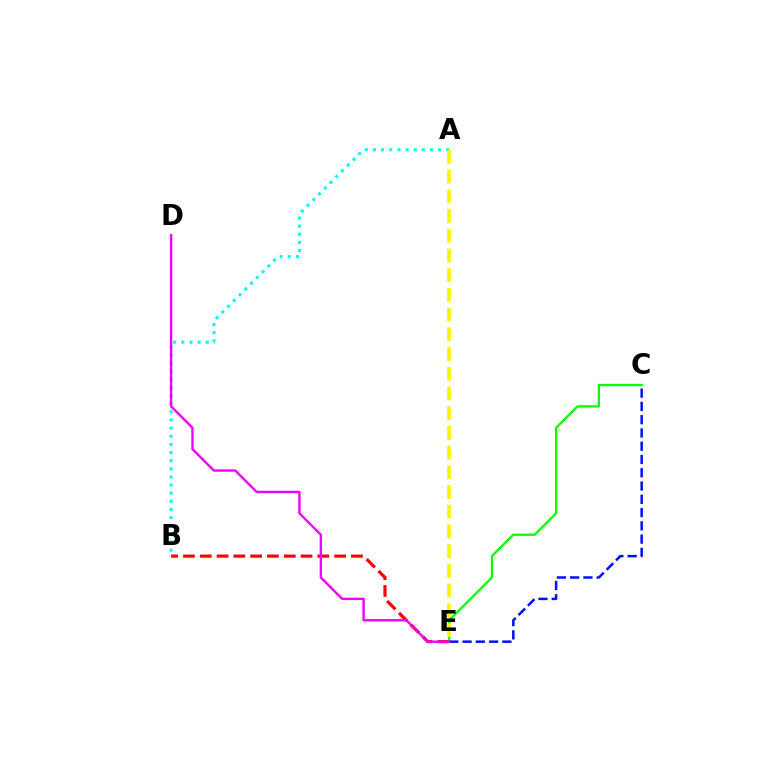{('B', 'E'): [{'color': '#ff0000', 'line_style': 'dashed', 'thickness': 2.28}], ('C', 'E'): [{'color': '#08ff00', 'line_style': 'solid', 'thickness': 1.64}, {'color': '#0010ff', 'line_style': 'dashed', 'thickness': 1.8}], ('A', 'B'): [{'color': '#00fff6', 'line_style': 'dotted', 'thickness': 2.21}], ('D', 'E'): [{'color': '#ee00ff', 'line_style': 'solid', 'thickness': 1.72}], ('A', 'E'): [{'color': '#fcf500', 'line_style': 'dashed', 'thickness': 2.68}]}